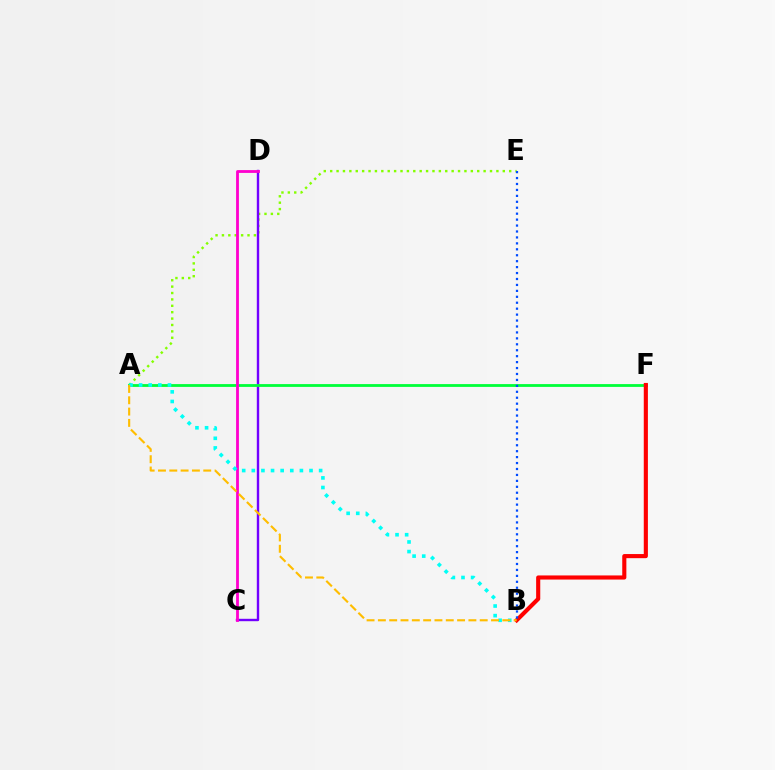{('A', 'E'): [{'color': '#84ff00', 'line_style': 'dotted', 'thickness': 1.74}], ('C', 'D'): [{'color': '#7200ff', 'line_style': 'solid', 'thickness': 1.73}, {'color': '#ff00cf', 'line_style': 'solid', 'thickness': 2.02}], ('A', 'F'): [{'color': '#00ff39', 'line_style': 'solid', 'thickness': 2.02}], ('A', 'B'): [{'color': '#00fff6', 'line_style': 'dotted', 'thickness': 2.61}, {'color': '#ffbd00', 'line_style': 'dashed', 'thickness': 1.54}], ('B', 'F'): [{'color': '#ff0000', 'line_style': 'solid', 'thickness': 2.97}], ('B', 'E'): [{'color': '#004bff', 'line_style': 'dotted', 'thickness': 1.61}]}